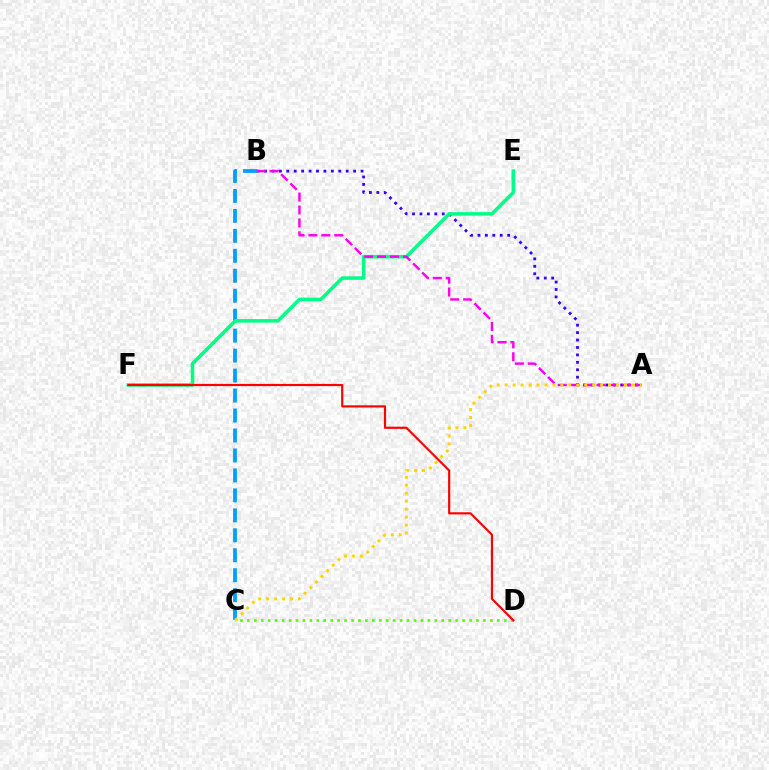{('C', 'D'): [{'color': '#4fff00', 'line_style': 'dotted', 'thickness': 1.89}], ('A', 'B'): [{'color': '#3700ff', 'line_style': 'dotted', 'thickness': 2.02}, {'color': '#ff00ed', 'line_style': 'dashed', 'thickness': 1.76}], ('B', 'C'): [{'color': '#009eff', 'line_style': 'dashed', 'thickness': 2.71}], ('E', 'F'): [{'color': '#00ff86', 'line_style': 'solid', 'thickness': 2.55}], ('D', 'F'): [{'color': '#ff0000', 'line_style': 'solid', 'thickness': 1.56}], ('A', 'C'): [{'color': '#ffd500', 'line_style': 'dotted', 'thickness': 2.16}]}